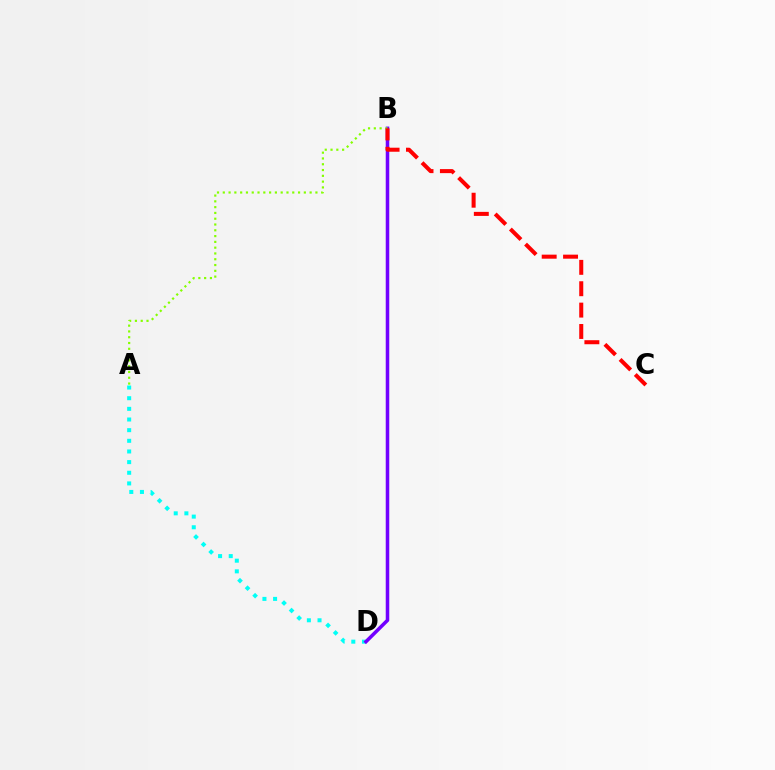{('A', 'D'): [{'color': '#00fff6', 'line_style': 'dotted', 'thickness': 2.89}], ('B', 'D'): [{'color': '#7200ff', 'line_style': 'solid', 'thickness': 2.54}], ('A', 'B'): [{'color': '#84ff00', 'line_style': 'dotted', 'thickness': 1.57}], ('B', 'C'): [{'color': '#ff0000', 'line_style': 'dashed', 'thickness': 2.9}]}